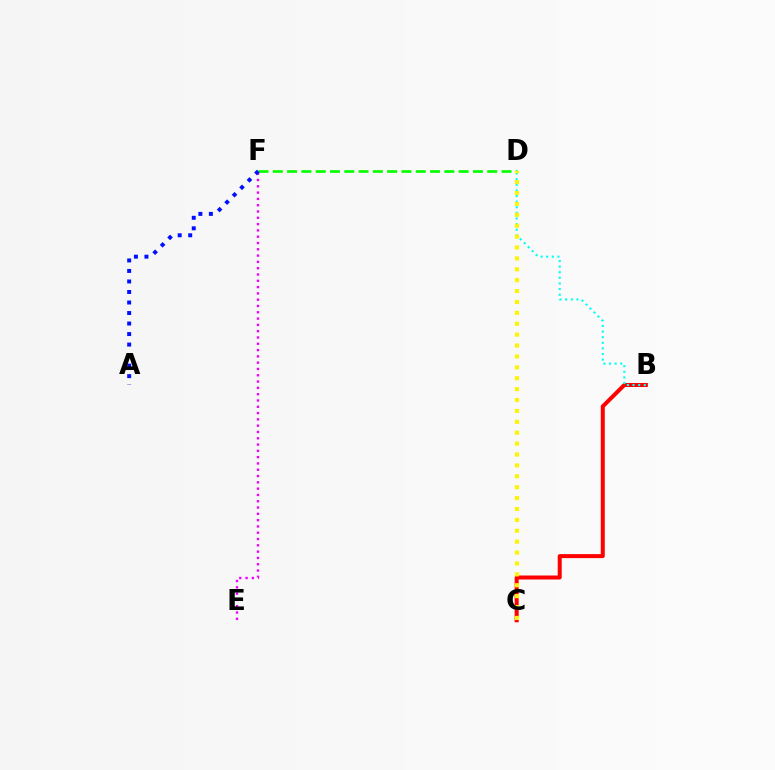{('E', 'F'): [{'color': '#ee00ff', 'line_style': 'dotted', 'thickness': 1.71}], ('B', 'C'): [{'color': '#ff0000', 'line_style': 'solid', 'thickness': 2.88}], ('B', 'D'): [{'color': '#00fff6', 'line_style': 'dotted', 'thickness': 1.53}], ('D', 'F'): [{'color': '#08ff00', 'line_style': 'dashed', 'thickness': 1.94}], ('C', 'D'): [{'color': '#fcf500', 'line_style': 'dotted', 'thickness': 2.96}], ('A', 'F'): [{'color': '#0010ff', 'line_style': 'dotted', 'thickness': 2.86}]}